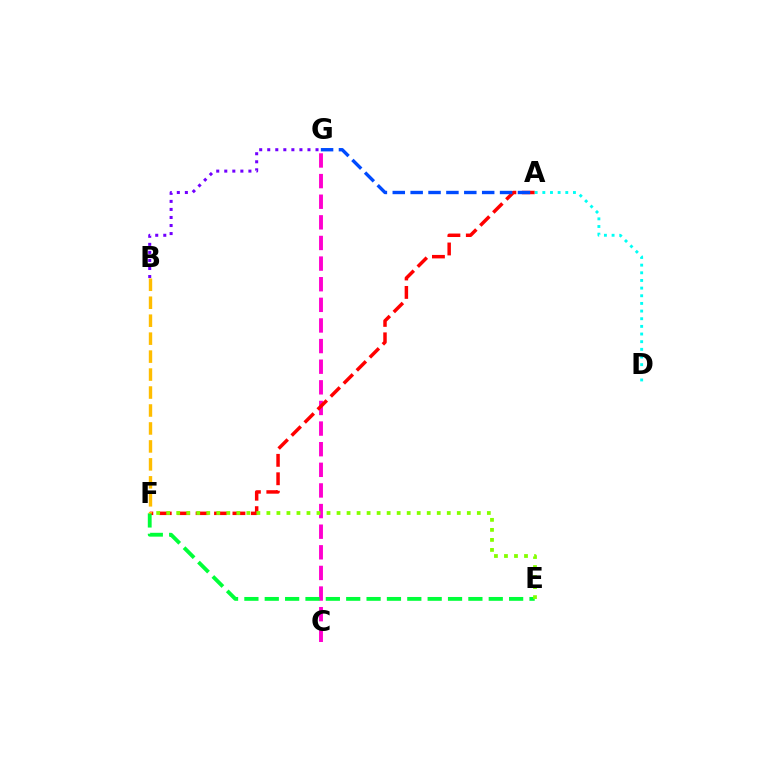{('B', 'G'): [{'color': '#7200ff', 'line_style': 'dotted', 'thickness': 2.19}], ('C', 'G'): [{'color': '#ff00cf', 'line_style': 'dashed', 'thickness': 2.8}], ('A', 'F'): [{'color': '#ff0000', 'line_style': 'dashed', 'thickness': 2.5}], ('E', 'F'): [{'color': '#00ff39', 'line_style': 'dashed', 'thickness': 2.77}, {'color': '#84ff00', 'line_style': 'dotted', 'thickness': 2.72}], ('A', 'G'): [{'color': '#004bff', 'line_style': 'dashed', 'thickness': 2.43}], ('B', 'F'): [{'color': '#ffbd00', 'line_style': 'dashed', 'thickness': 2.44}], ('A', 'D'): [{'color': '#00fff6', 'line_style': 'dotted', 'thickness': 2.08}]}